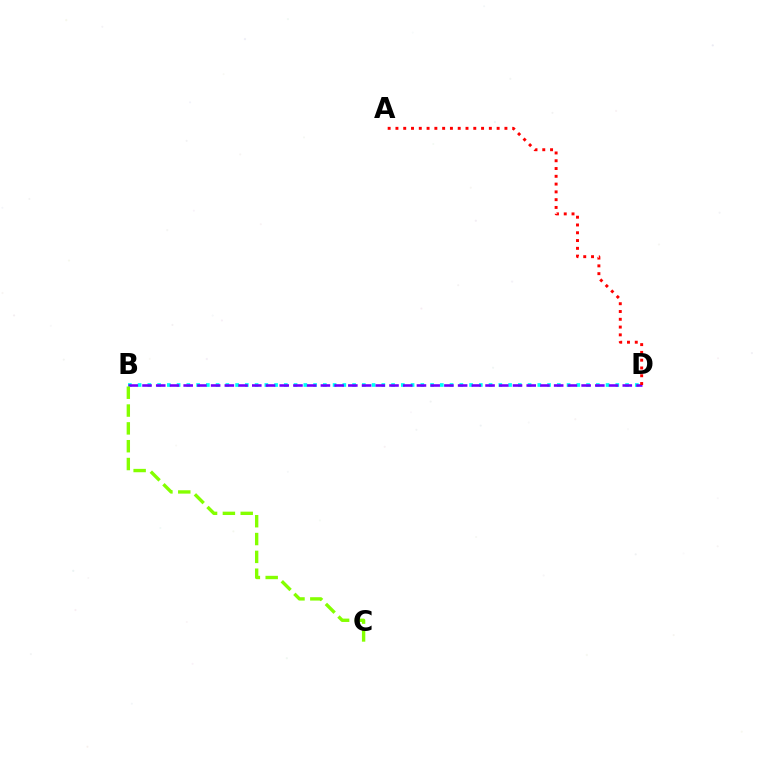{('B', 'D'): [{'color': '#00fff6', 'line_style': 'dotted', 'thickness': 2.65}, {'color': '#7200ff', 'line_style': 'dashed', 'thickness': 1.86}], ('A', 'D'): [{'color': '#ff0000', 'line_style': 'dotted', 'thickness': 2.12}], ('B', 'C'): [{'color': '#84ff00', 'line_style': 'dashed', 'thickness': 2.42}]}